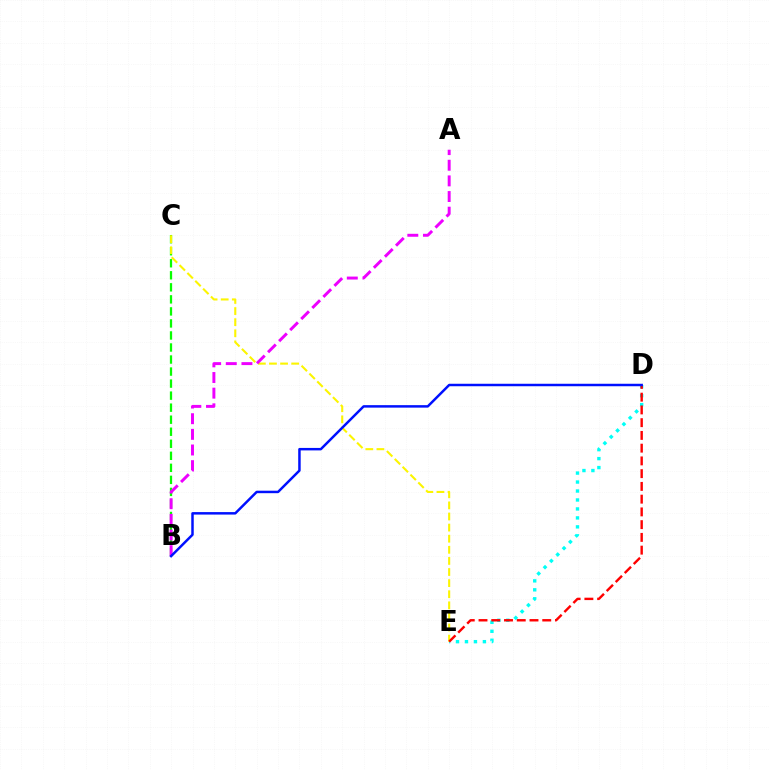{('B', 'C'): [{'color': '#08ff00', 'line_style': 'dashed', 'thickness': 1.63}], ('D', 'E'): [{'color': '#00fff6', 'line_style': 'dotted', 'thickness': 2.44}, {'color': '#ff0000', 'line_style': 'dashed', 'thickness': 1.73}], ('C', 'E'): [{'color': '#fcf500', 'line_style': 'dashed', 'thickness': 1.51}], ('A', 'B'): [{'color': '#ee00ff', 'line_style': 'dashed', 'thickness': 2.13}], ('B', 'D'): [{'color': '#0010ff', 'line_style': 'solid', 'thickness': 1.78}]}